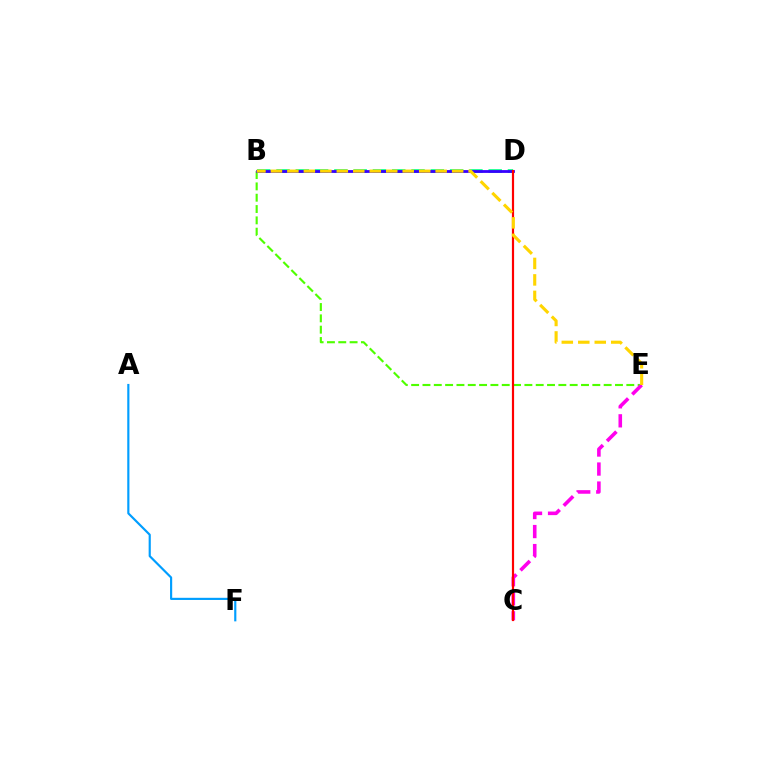{('B', 'D'): [{'color': '#00ff86', 'line_style': 'dashed', 'thickness': 2.62}, {'color': '#3700ff', 'line_style': 'solid', 'thickness': 2.02}], ('B', 'E'): [{'color': '#4fff00', 'line_style': 'dashed', 'thickness': 1.54}, {'color': '#ffd500', 'line_style': 'dashed', 'thickness': 2.24}], ('C', 'E'): [{'color': '#ff00ed', 'line_style': 'dashed', 'thickness': 2.58}], ('A', 'F'): [{'color': '#009eff', 'line_style': 'solid', 'thickness': 1.56}], ('C', 'D'): [{'color': '#ff0000', 'line_style': 'solid', 'thickness': 1.57}]}